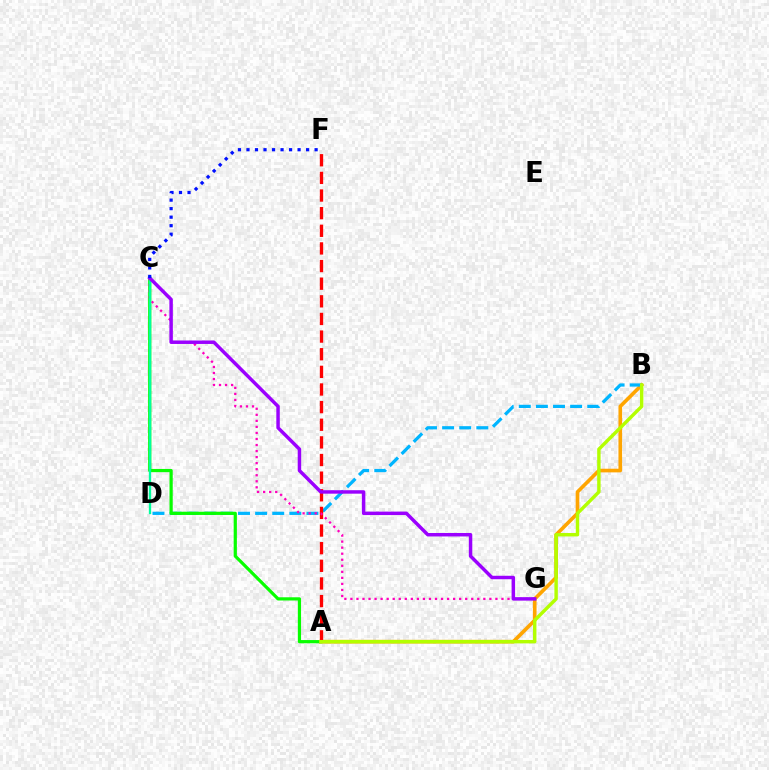{('A', 'B'): [{'color': '#ffa500', 'line_style': 'solid', 'thickness': 2.62}, {'color': '#b3ff00', 'line_style': 'solid', 'thickness': 2.46}], ('B', 'D'): [{'color': '#00b5ff', 'line_style': 'dashed', 'thickness': 2.32}], ('A', 'F'): [{'color': '#ff0000', 'line_style': 'dashed', 'thickness': 2.4}], ('A', 'C'): [{'color': '#08ff00', 'line_style': 'solid', 'thickness': 2.31}], ('C', 'G'): [{'color': '#ff00bd', 'line_style': 'dotted', 'thickness': 1.64}, {'color': '#9b00ff', 'line_style': 'solid', 'thickness': 2.49}], ('C', 'D'): [{'color': '#00ff9d', 'line_style': 'solid', 'thickness': 1.67}], ('C', 'F'): [{'color': '#0010ff', 'line_style': 'dotted', 'thickness': 2.31}]}